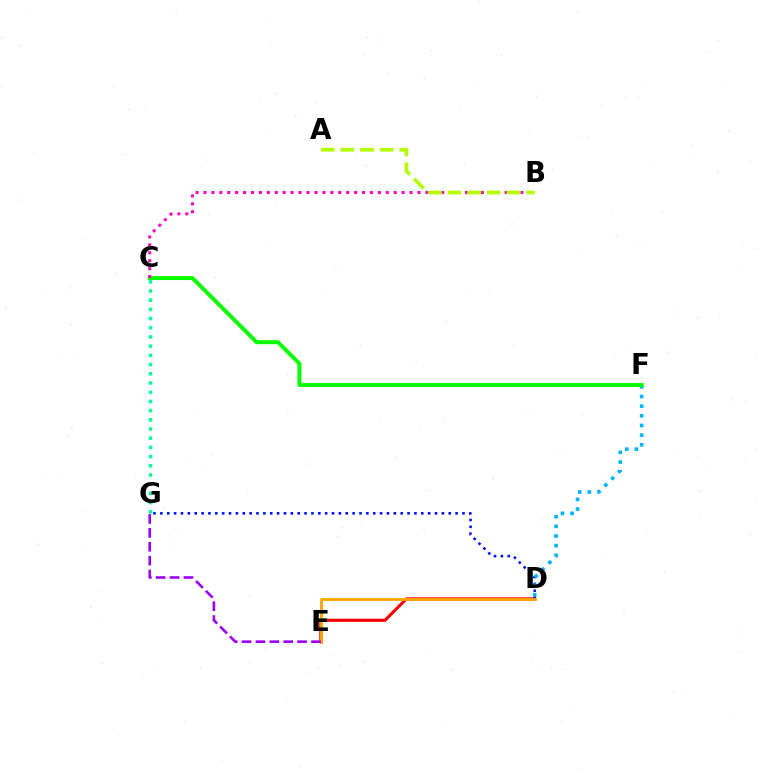{('D', 'E'): [{'color': '#ff0000', 'line_style': 'solid', 'thickness': 2.23}, {'color': '#ffa500', 'line_style': 'solid', 'thickness': 2.02}], ('D', 'G'): [{'color': '#0010ff', 'line_style': 'dotted', 'thickness': 1.87}], ('D', 'F'): [{'color': '#00b5ff', 'line_style': 'dotted', 'thickness': 2.62}], ('C', 'F'): [{'color': '#08ff00', 'line_style': 'solid', 'thickness': 2.85}], ('B', 'C'): [{'color': '#ff00bd', 'line_style': 'dotted', 'thickness': 2.15}], ('E', 'G'): [{'color': '#9b00ff', 'line_style': 'dashed', 'thickness': 1.89}], ('A', 'B'): [{'color': '#b3ff00', 'line_style': 'dashed', 'thickness': 2.67}], ('C', 'G'): [{'color': '#00ff9d', 'line_style': 'dotted', 'thickness': 2.5}]}